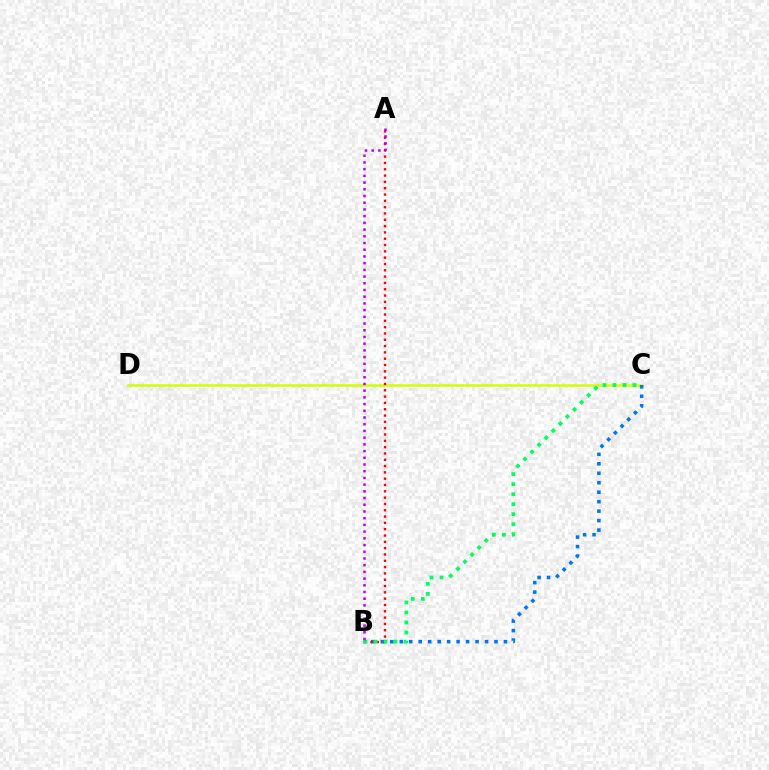{('C', 'D'): [{'color': '#d1ff00', 'line_style': 'solid', 'thickness': 1.81}], ('B', 'C'): [{'color': '#0074ff', 'line_style': 'dotted', 'thickness': 2.57}, {'color': '#00ff5c', 'line_style': 'dotted', 'thickness': 2.72}], ('A', 'B'): [{'color': '#ff0000', 'line_style': 'dotted', 'thickness': 1.72}, {'color': '#b900ff', 'line_style': 'dotted', 'thickness': 1.82}]}